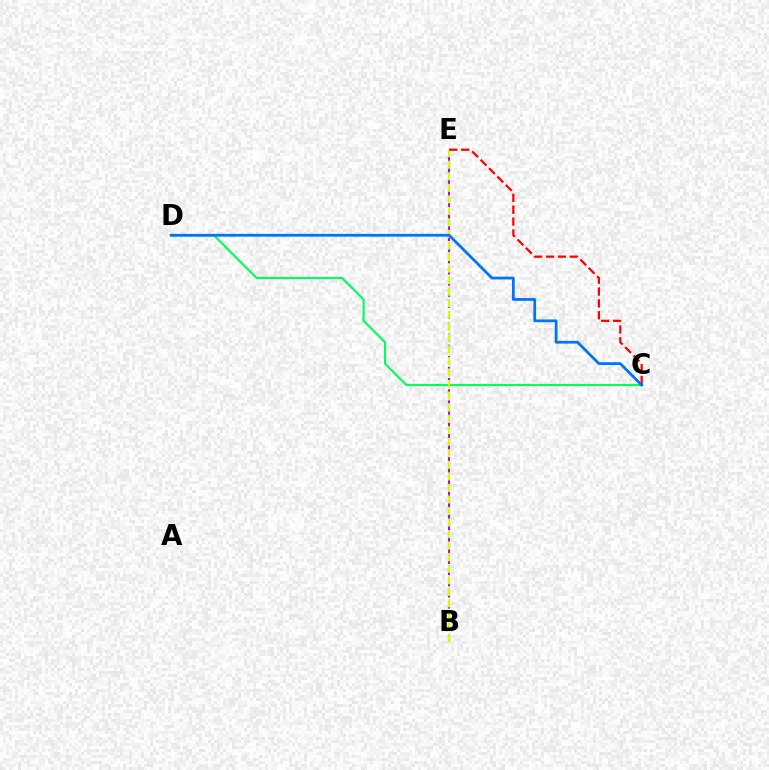{('B', 'E'): [{'color': '#b900ff', 'line_style': 'dashed', 'thickness': 1.51}, {'color': '#d1ff00', 'line_style': 'dashed', 'thickness': 1.57}], ('C', 'D'): [{'color': '#00ff5c', 'line_style': 'solid', 'thickness': 1.52}, {'color': '#0074ff', 'line_style': 'solid', 'thickness': 1.99}], ('C', 'E'): [{'color': '#ff0000', 'line_style': 'dashed', 'thickness': 1.61}]}